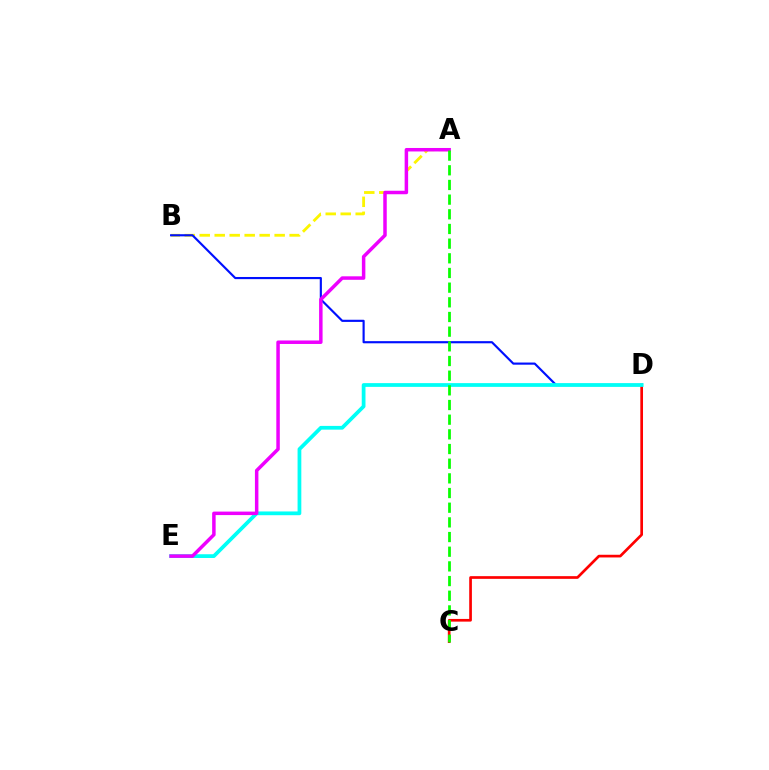{('C', 'D'): [{'color': '#ff0000', 'line_style': 'solid', 'thickness': 1.94}], ('A', 'B'): [{'color': '#fcf500', 'line_style': 'dashed', 'thickness': 2.04}], ('B', 'D'): [{'color': '#0010ff', 'line_style': 'solid', 'thickness': 1.55}], ('D', 'E'): [{'color': '#00fff6', 'line_style': 'solid', 'thickness': 2.7}], ('A', 'E'): [{'color': '#ee00ff', 'line_style': 'solid', 'thickness': 2.51}], ('A', 'C'): [{'color': '#08ff00', 'line_style': 'dashed', 'thickness': 1.99}]}